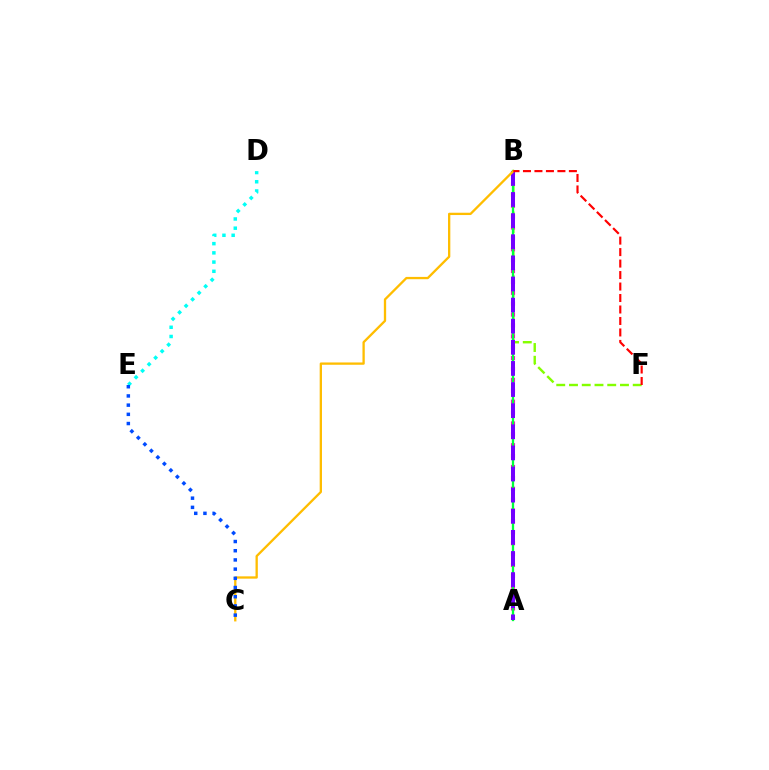{('B', 'F'): [{'color': '#84ff00', 'line_style': 'dashed', 'thickness': 1.73}, {'color': '#ff0000', 'line_style': 'dashed', 'thickness': 1.56}], ('A', 'B'): [{'color': '#ff00cf', 'line_style': 'dotted', 'thickness': 2.96}, {'color': '#00ff39', 'line_style': 'solid', 'thickness': 1.65}, {'color': '#7200ff', 'line_style': 'dashed', 'thickness': 2.87}], ('D', 'E'): [{'color': '#00fff6', 'line_style': 'dotted', 'thickness': 2.5}], ('B', 'C'): [{'color': '#ffbd00', 'line_style': 'solid', 'thickness': 1.66}], ('C', 'E'): [{'color': '#004bff', 'line_style': 'dotted', 'thickness': 2.5}]}